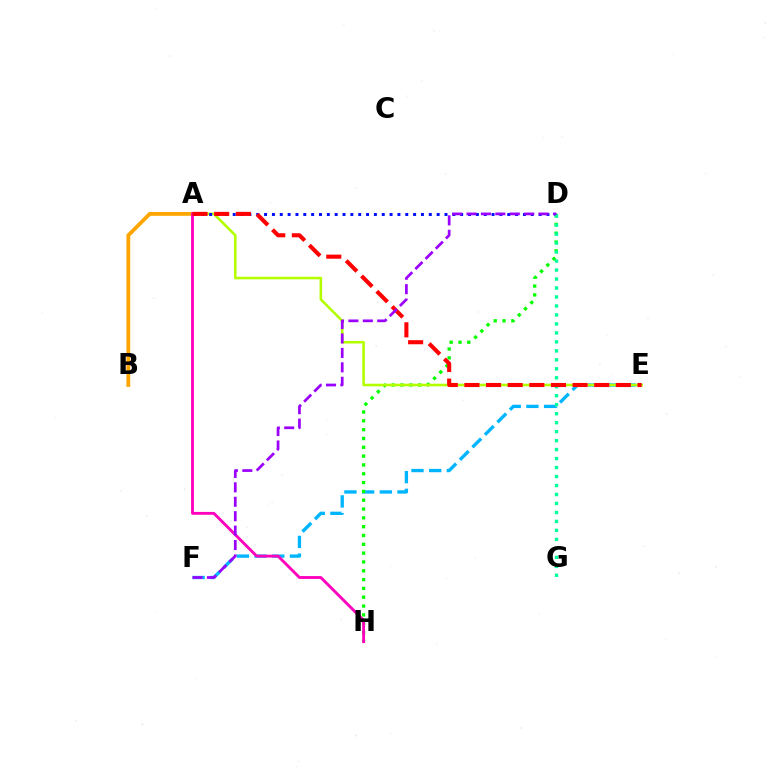{('E', 'F'): [{'color': '#00b5ff', 'line_style': 'dashed', 'thickness': 2.4}], ('D', 'H'): [{'color': '#08ff00', 'line_style': 'dotted', 'thickness': 2.4}], ('A', 'E'): [{'color': '#b3ff00', 'line_style': 'solid', 'thickness': 1.86}, {'color': '#ff0000', 'line_style': 'dashed', 'thickness': 2.94}], ('A', 'D'): [{'color': '#0010ff', 'line_style': 'dotted', 'thickness': 2.13}], ('A', 'B'): [{'color': '#ffa500', 'line_style': 'solid', 'thickness': 2.74}], ('A', 'H'): [{'color': '#ff00bd', 'line_style': 'solid', 'thickness': 2.06}], ('D', 'G'): [{'color': '#00ff9d', 'line_style': 'dotted', 'thickness': 2.44}], ('D', 'F'): [{'color': '#9b00ff', 'line_style': 'dashed', 'thickness': 1.96}]}